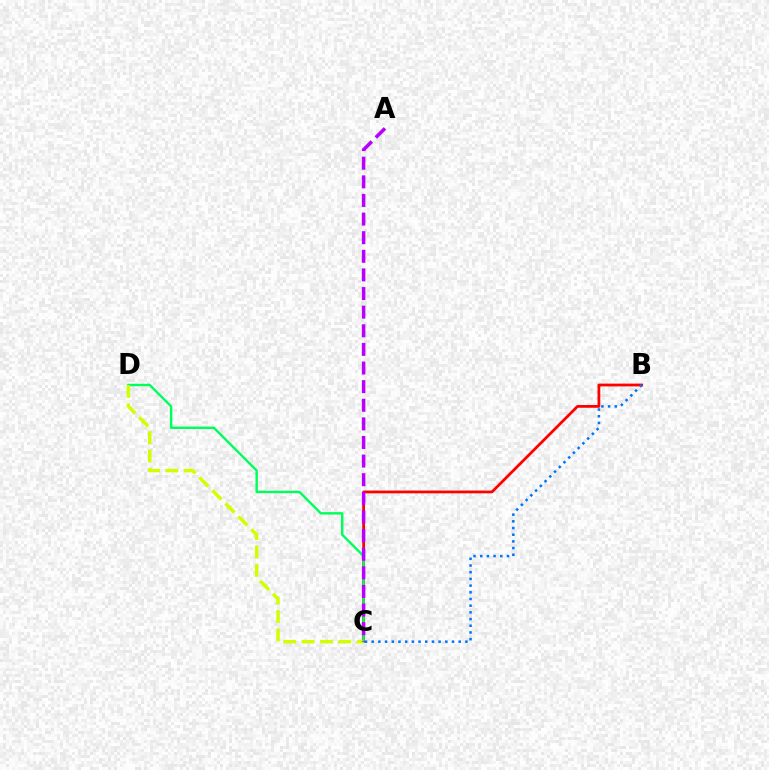{('B', 'C'): [{'color': '#ff0000', 'line_style': 'solid', 'thickness': 1.99}, {'color': '#0074ff', 'line_style': 'dotted', 'thickness': 1.82}], ('C', 'D'): [{'color': '#00ff5c', 'line_style': 'solid', 'thickness': 1.75}, {'color': '#d1ff00', 'line_style': 'dashed', 'thickness': 2.5}], ('A', 'C'): [{'color': '#b900ff', 'line_style': 'dashed', 'thickness': 2.53}]}